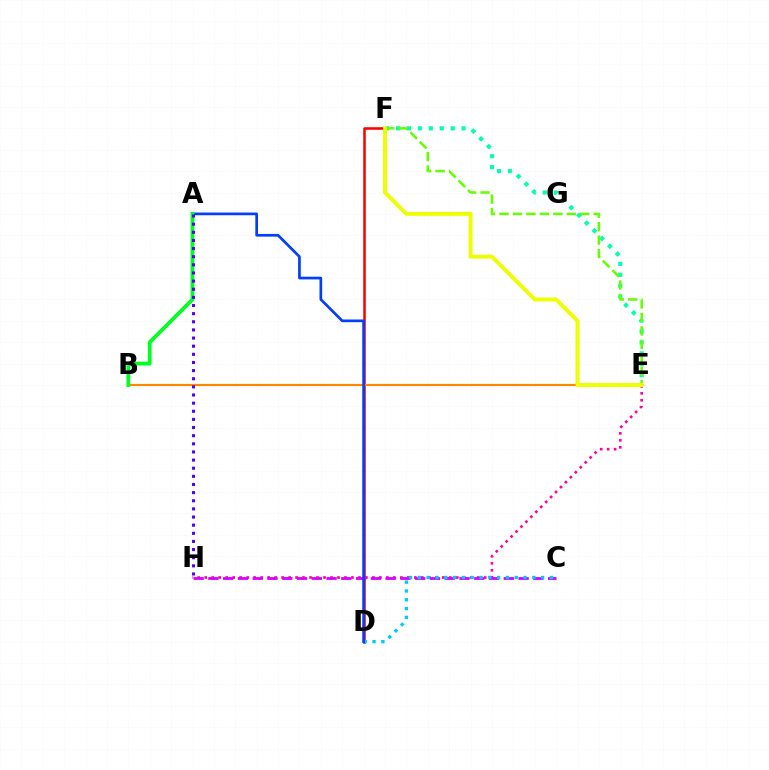{('E', 'H'): [{'color': '#ff00a0', 'line_style': 'dotted', 'thickness': 1.9}], ('E', 'F'): [{'color': '#00ffaf', 'line_style': 'dotted', 'thickness': 2.97}, {'color': '#66ff00', 'line_style': 'dashed', 'thickness': 1.83}, {'color': '#eeff00', 'line_style': 'solid', 'thickness': 2.83}], ('D', 'F'): [{'color': '#ff0000', 'line_style': 'solid', 'thickness': 1.84}], ('C', 'H'): [{'color': '#d600ff', 'line_style': 'dashed', 'thickness': 2.01}], ('C', 'D'): [{'color': '#00c7ff', 'line_style': 'dotted', 'thickness': 2.39}], ('B', 'E'): [{'color': '#ff8800', 'line_style': 'solid', 'thickness': 1.56}], ('A', 'D'): [{'color': '#003fff', 'line_style': 'solid', 'thickness': 1.95}], ('A', 'B'): [{'color': '#00ff27', 'line_style': 'solid', 'thickness': 2.73}], ('A', 'H'): [{'color': '#4f00ff', 'line_style': 'dotted', 'thickness': 2.21}]}